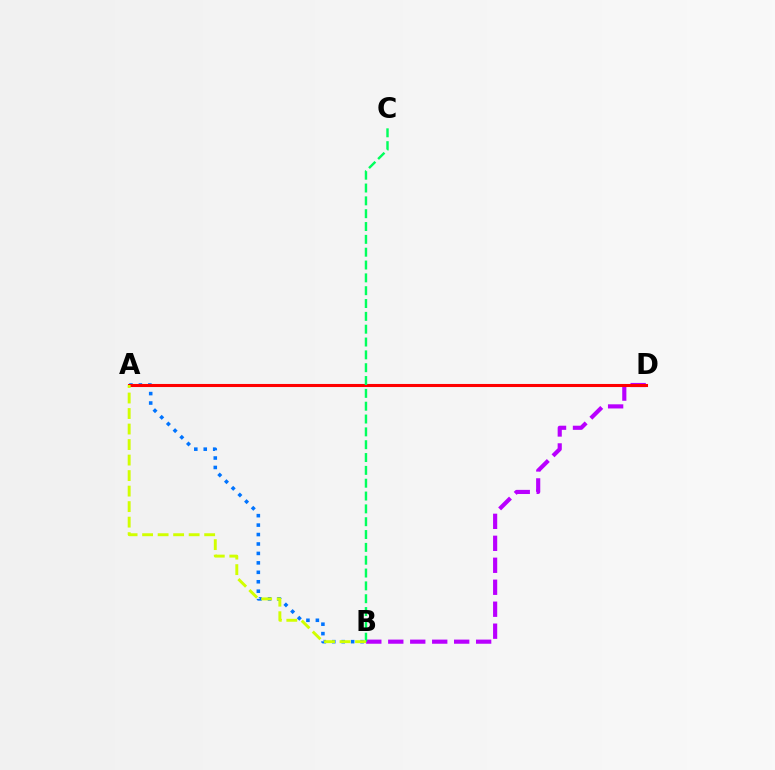{('B', 'D'): [{'color': '#b900ff', 'line_style': 'dashed', 'thickness': 2.98}], ('A', 'B'): [{'color': '#0074ff', 'line_style': 'dotted', 'thickness': 2.57}, {'color': '#d1ff00', 'line_style': 'dashed', 'thickness': 2.11}], ('A', 'D'): [{'color': '#ff0000', 'line_style': 'solid', 'thickness': 2.21}], ('B', 'C'): [{'color': '#00ff5c', 'line_style': 'dashed', 'thickness': 1.74}]}